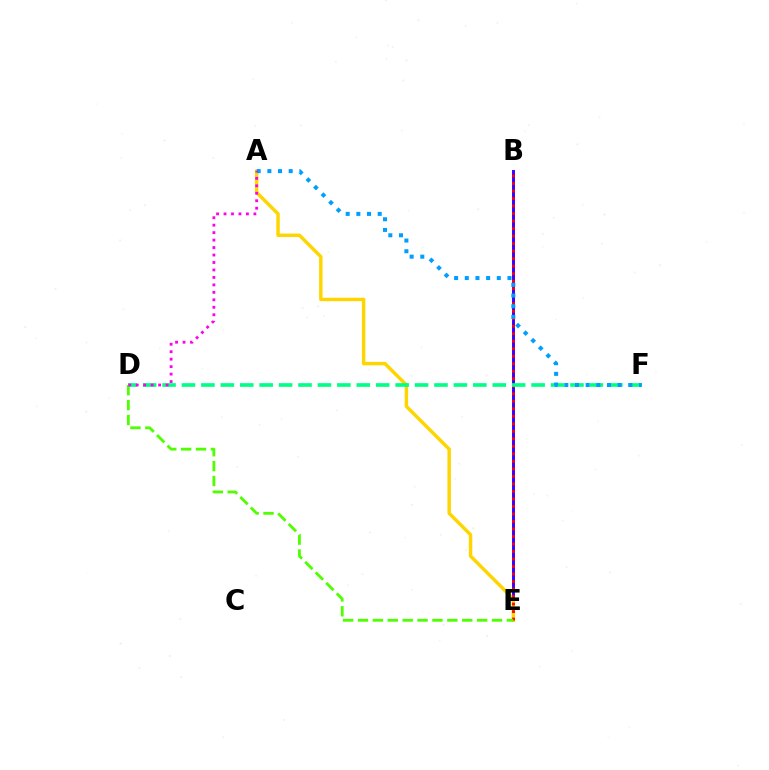{('B', 'E'): [{'color': '#3700ff', 'line_style': 'solid', 'thickness': 2.1}, {'color': '#ff0000', 'line_style': 'dotted', 'thickness': 2.04}], ('A', 'E'): [{'color': '#ffd500', 'line_style': 'solid', 'thickness': 2.48}], ('D', 'E'): [{'color': '#4fff00', 'line_style': 'dashed', 'thickness': 2.02}], ('D', 'F'): [{'color': '#00ff86', 'line_style': 'dashed', 'thickness': 2.64}], ('A', 'F'): [{'color': '#009eff', 'line_style': 'dotted', 'thickness': 2.9}], ('A', 'D'): [{'color': '#ff00ed', 'line_style': 'dotted', 'thickness': 2.03}]}